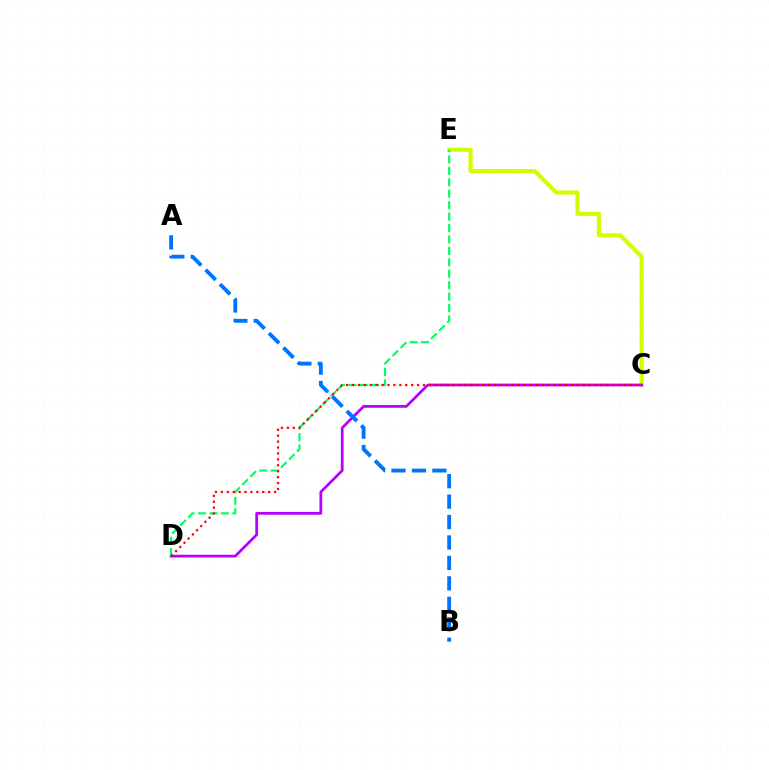{('C', 'E'): [{'color': '#d1ff00', 'line_style': 'solid', 'thickness': 2.99}], ('C', 'D'): [{'color': '#b900ff', 'line_style': 'solid', 'thickness': 1.99}, {'color': '#ff0000', 'line_style': 'dotted', 'thickness': 1.61}], ('D', 'E'): [{'color': '#00ff5c', 'line_style': 'dashed', 'thickness': 1.55}], ('A', 'B'): [{'color': '#0074ff', 'line_style': 'dashed', 'thickness': 2.78}]}